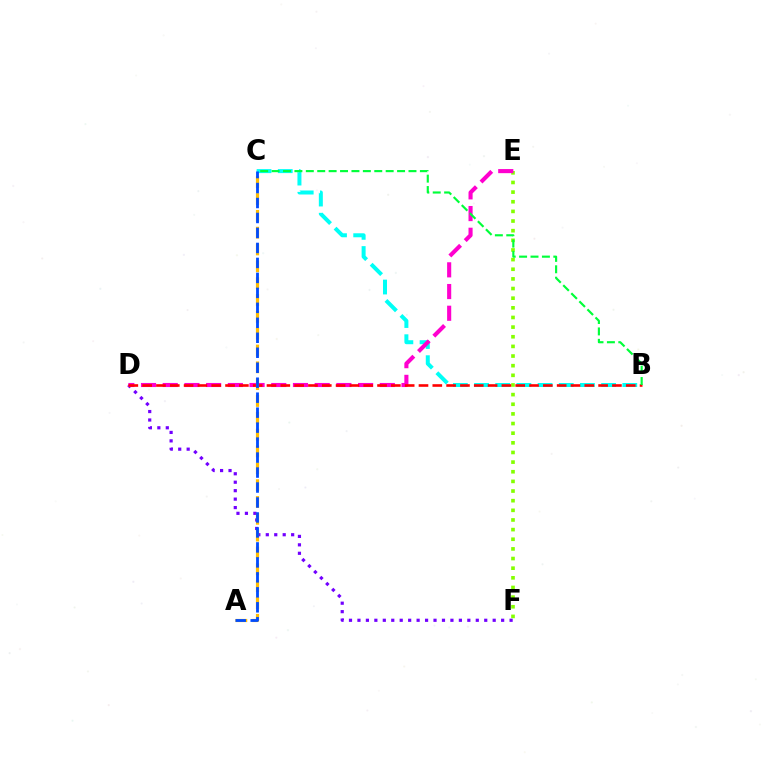{('E', 'F'): [{'color': '#84ff00', 'line_style': 'dotted', 'thickness': 2.62}], ('D', 'F'): [{'color': '#7200ff', 'line_style': 'dotted', 'thickness': 2.3}], ('B', 'C'): [{'color': '#00fff6', 'line_style': 'dashed', 'thickness': 2.88}, {'color': '#00ff39', 'line_style': 'dashed', 'thickness': 1.55}], ('D', 'E'): [{'color': '#ff00cf', 'line_style': 'dashed', 'thickness': 2.95}], ('B', 'D'): [{'color': '#ff0000', 'line_style': 'dashed', 'thickness': 1.88}], ('A', 'C'): [{'color': '#ffbd00', 'line_style': 'dashed', 'thickness': 2.29}, {'color': '#004bff', 'line_style': 'dashed', 'thickness': 2.03}]}